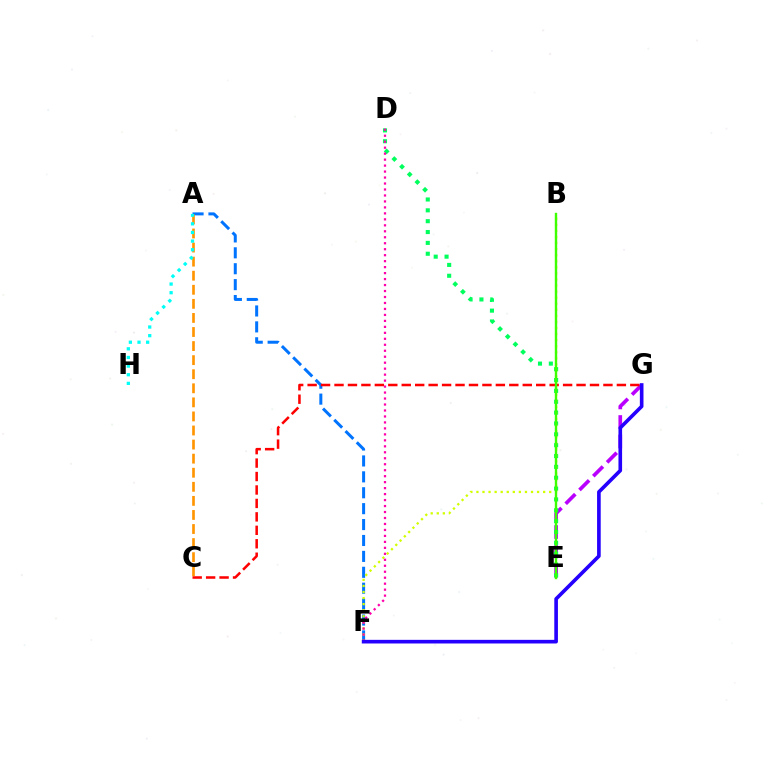{('E', 'G'): [{'color': '#b900ff', 'line_style': 'dashed', 'thickness': 2.65}], ('A', 'F'): [{'color': '#0074ff', 'line_style': 'dashed', 'thickness': 2.16}], ('C', 'G'): [{'color': '#ff0000', 'line_style': 'dashed', 'thickness': 1.83}], ('D', 'E'): [{'color': '#00ff5c', 'line_style': 'dotted', 'thickness': 2.95}], ('B', 'F'): [{'color': '#d1ff00', 'line_style': 'dotted', 'thickness': 1.65}], ('A', 'C'): [{'color': '#ff9400', 'line_style': 'dashed', 'thickness': 1.91}], ('A', 'H'): [{'color': '#00fff6', 'line_style': 'dotted', 'thickness': 2.35}], ('D', 'F'): [{'color': '#ff00ac', 'line_style': 'dotted', 'thickness': 1.62}], ('F', 'G'): [{'color': '#2500ff', 'line_style': 'solid', 'thickness': 2.62}], ('B', 'E'): [{'color': '#3dff00', 'line_style': 'solid', 'thickness': 1.72}]}